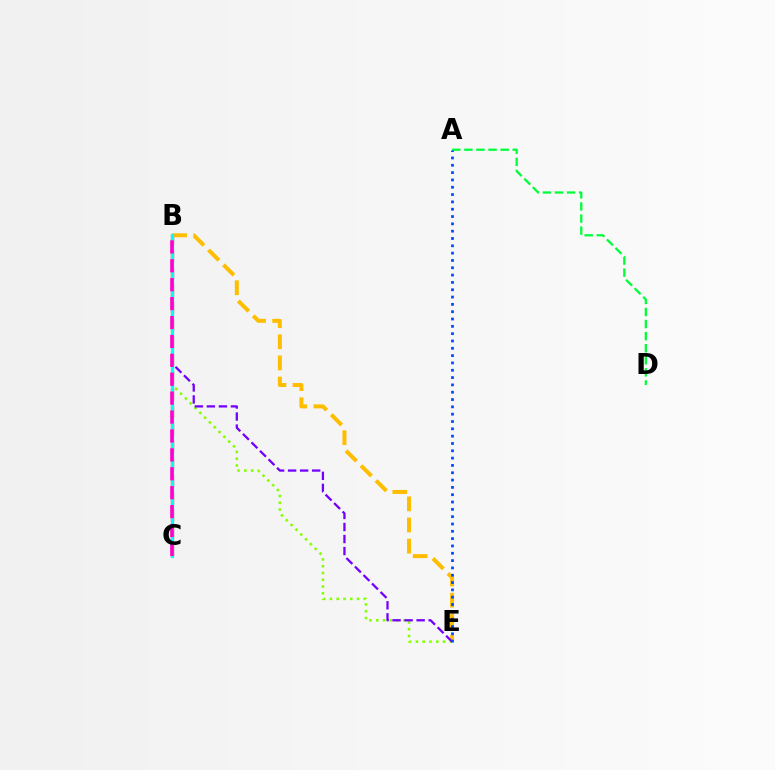{('B', 'E'): [{'color': '#ffbd00', 'line_style': 'dashed', 'thickness': 2.87}, {'color': '#84ff00', 'line_style': 'dotted', 'thickness': 1.84}, {'color': '#7200ff', 'line_style': 'dashed', 'thickness': 1.63}], ('B', 'C'): [{'color': '#ff0000', 'line_style': 'dashed', 'thickness': 2.35}, {'color': '#00fff6', 'line_style': 'solid', 'thickness': 2.33}, {'color': '#ff00cf', 'line_style': 'dashed', 'thickness': 2.57}], ('A', 'D'): [{'color': '#00ff39', 'line_style': 'dashed', 'thickness': 1.64}], ('A', 'E'): [{'color': '#004bff', 'line_style': 'dotted', 'thickness': 1.99}]}